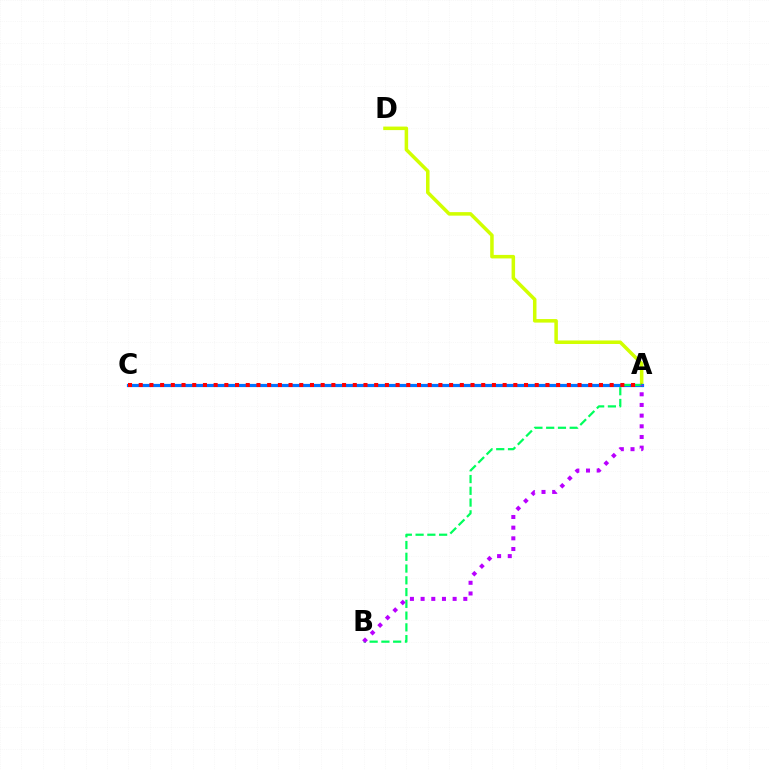{('A', 'D'): [{'color': '#d1ff00', 'line_style': 'solid', 'thickness': 2.54}], ('A', 'C'): [{'color': '#0074ff', 'line_style': 'solid', 'thickness': 2.29}, {'color': '#ff0000', 'line_style': 'dotted', 'thickness': 2.91}], ('A', 'B'): [{'color': '#00ff5c', 'line_style': 'dashed', 'thickness': 1.6}, {'color': '#b900ff', 'line_style': 'dotted', 'thickness': 2.9}]}